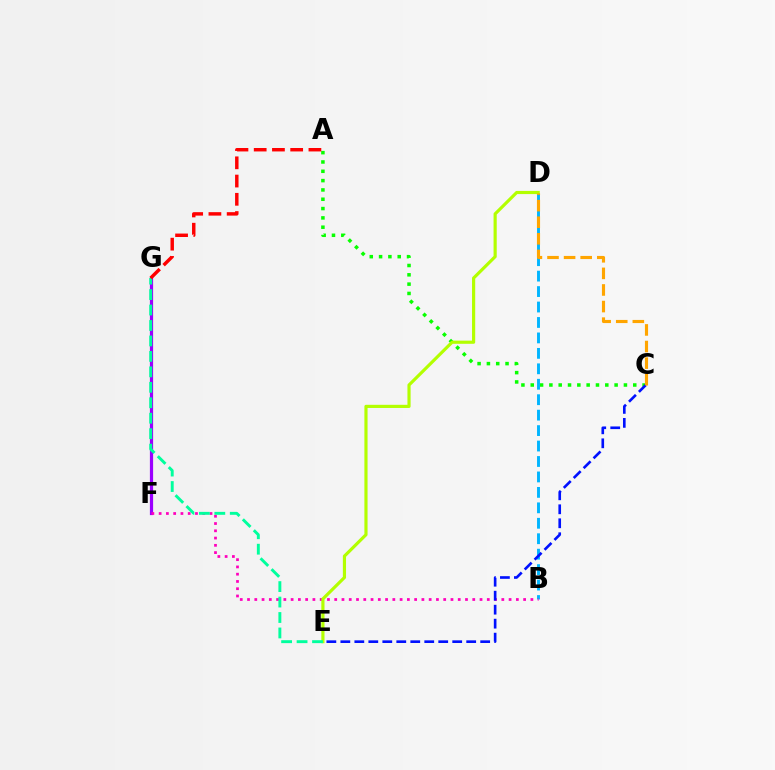{('F', 'G'): [{'color': '#9b00ff', 'line_style': 'solid', 'thickness': 2.31}], ('A', 'C'): [{'color': '#08ff00', 'line_style': 'dotted', 'thickness': 2.53}], ('B', 'D'): [{'color': '#00b5ff', 'line_style': 'dashed', 'thickness': 2.1}], ('B', 'F'): [{'color': '#ff00bd', 'line_style': 'dotted', 'thickness': 1.97}], ('D', 'E'): [{'color': '#b3ff00', 'line_style': 'solid', 'thickness': 2.28}], ('E', 'G'): [{'color': '#00ff9d', 'line_style': 'dashed', 'thickness': 2.1}], ('C', 'E'): [{'color': '#0010ff', 'line_style': 'dashed', 'thickness': 1.9}], ('C', 'D'): [{'color': '#ffa500', 'line_style': 'dashed', 'thickness': 2.25}], ('A', 'G'): [{'color': '#ff0000', 'line_style': 'dashed', 'thickness': 2.48}]}